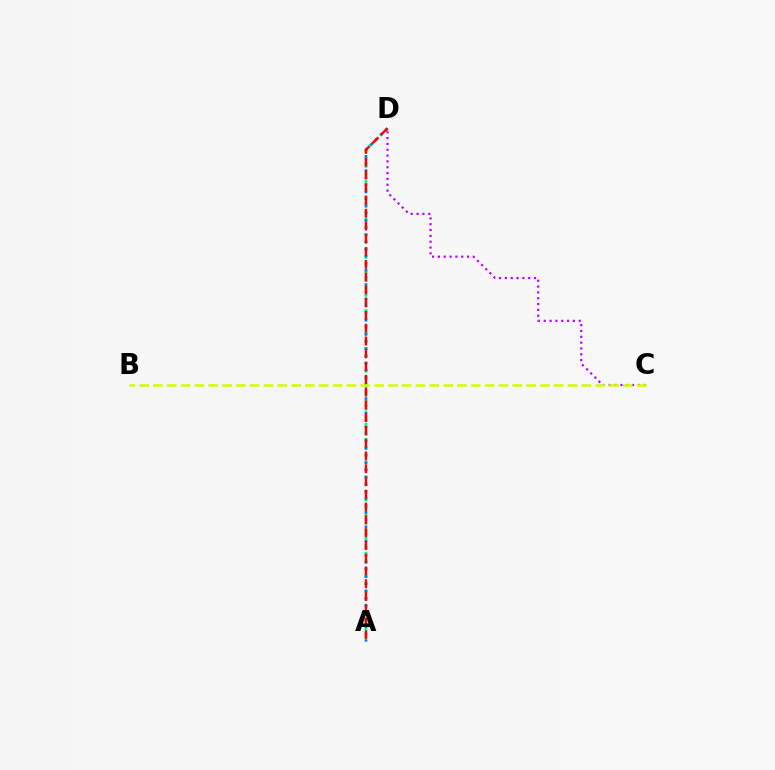{('A', 'D'): [{'color': '#00ff5c', 'line_style': 'dotted', 'thickness': 2.06}, {'color': '#0074ff', 'line_style': 'dotted', 'thickness': 1.94}, {'color': '#ff0000', 'line_style': 'dashed', 'thickness': 1.74}], ('C', 'D'): [{'color': '#b900ff', 'line_style': 'dotted', 'thickness': 1.58}], ('B', 'C'): [{'color': '#d1ff00', 'line_style': 'dashed', 'thickness': 1.88}]}